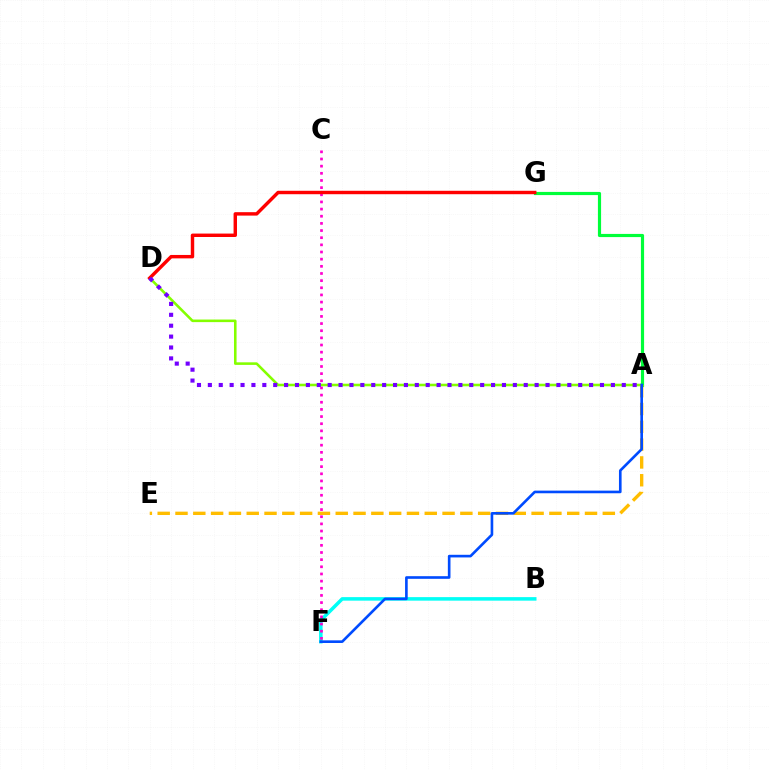{('B', 'F'): [{'color': '#00fff6', 'line_style': 'solid', 'thickness': 2.54}], ('A', 'D'): [{'color': '#84ff00', 'line_style': 'solid', 'thickness': 1.86}, {'color': '#7200ff', 'line_style': 'dotted', 'thickness': 2.96}], ('C', 'F'): [{'color': '#ff00cf', 'line_style': 'dotted', 'thickness': 1.94}], ('A', 'G'): [{'color': '#00ff39', 'line_style': 'solid', 'thickness': 2.28}], ('A', 'E'): [{'color': '#ffbd00', 'line_style': 'dashed', 'thickness': 2.42}], ('D', 'G'): [{'color': '#ff0000', 'line_style': 'solid', 'thickness': 2.47}], ('A', 'F'): [{'color': '#004bff', 'line_style': 'solid', 'thickness': 1.9}]}